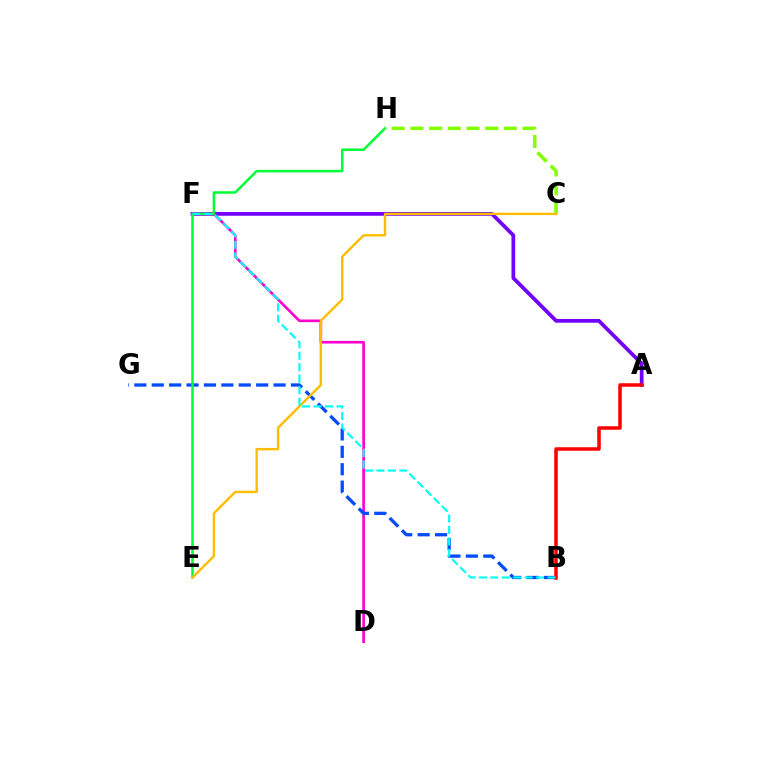{('A', 'F'): [{'color': '#7200ff', 'line_style': 'solid', 'thickness': 2.69}], ('D', 'F'): [{'color': '#ff00cf', 'line_style': 'solid', 'thickness': 1.91}], ('B', 'G'): [{'color': '#004bff', 'line_style': 'dashed', 'thickness': 2.36}], ('E', 'H'): [{'color': '#00ff39', 'line_style': 'solid', 'thickness': 1.82}], ('C', 'H'): [{'color': '#84ff00', 'line_style': 'dashed', 'thickness': 2.54}], ('C', 'E'): [{'color': '#ffbd00', 'line_style': 'solid', 'thickness': 1.73}], ('A', 'B'): [{'color': '#ff0000', 'line_style': 'solid', 'thickness': 2.54}], ('B', 'F'): [{'color': '#00fff6', 'line_style': 'dashed', 'thickness': 1.56}]}